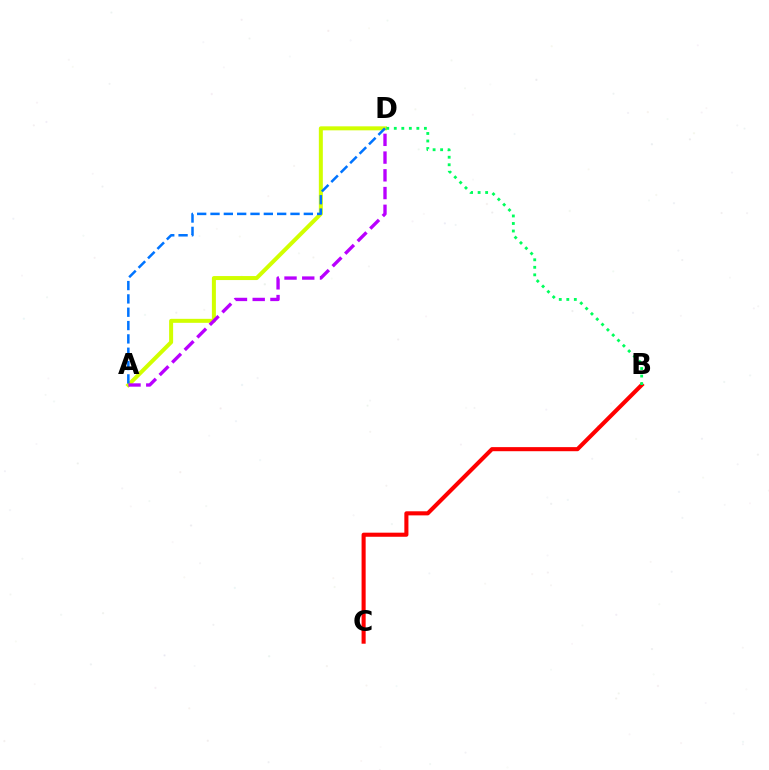{('B', 'C'): [{'color': '#ff0000', 'line_style': 'solid', 'thickness': 2.94}], ('A', 'D'): [{'color': '#d1ff00', 'line_style': 'solid', 'thickness': 2.88}, {'color': '#0074ff', 'line_style': 'dashed', 'thickness': 1.81}, {'color': '#b900ff', 'line_style': 'dashed', 'thickness': 2.41}], ('B', 'D'): [{'color': '#00ff5c', 'line_style': 'dotted', 'thickness': 2.04}]}